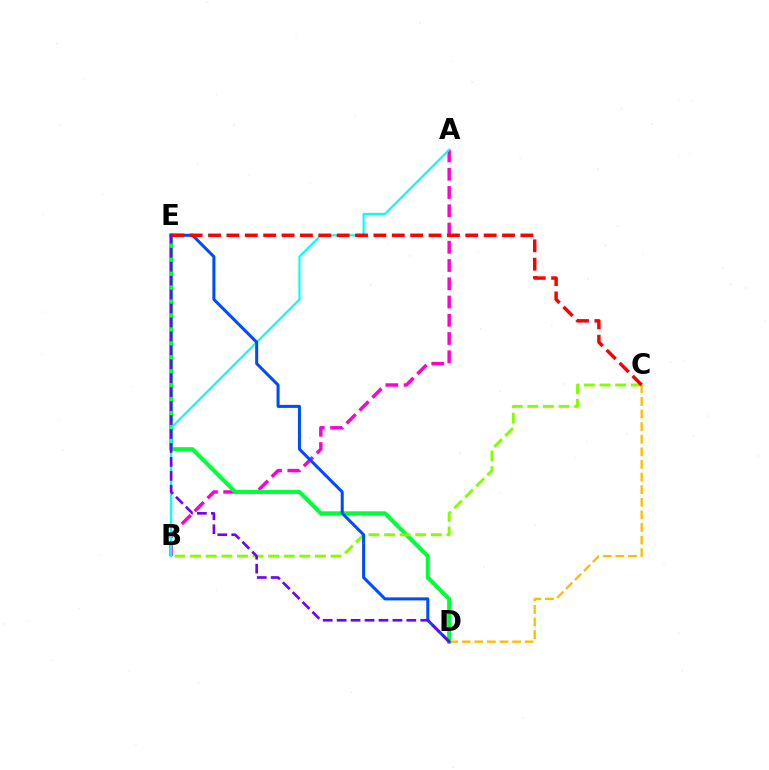{('A', 'B'): [{'color': '#ff00cf', 'line_style': 'dashed', 'thickness': 2.48}, {'color': '#00fff6', 'line_style': 'solid', 'thickness': 1.53}], ('D', 'E'): [{'color': '#00ff39', 'line_style': 'solid', 'thickness': 2.91}, {'color': '#004bff', 'line_style': 'solid', 'thickness': 2.18}, {'color': '#7200ff', 'line_style': 'dashed', 'thickness': 1.89}], ('C', 'D'): [{'color': '#ffbd00', 'line_style': 'dashed', 'thickness': 1.71}], ('B', 'C'): [{'color': '#84ff00', 'line_style': 'dashed', 'thickness': 2.12}], ('C', 'E'): [{'color': '#ff0000', 'line_style': 'dashed', 'thickness': 2.5}]}